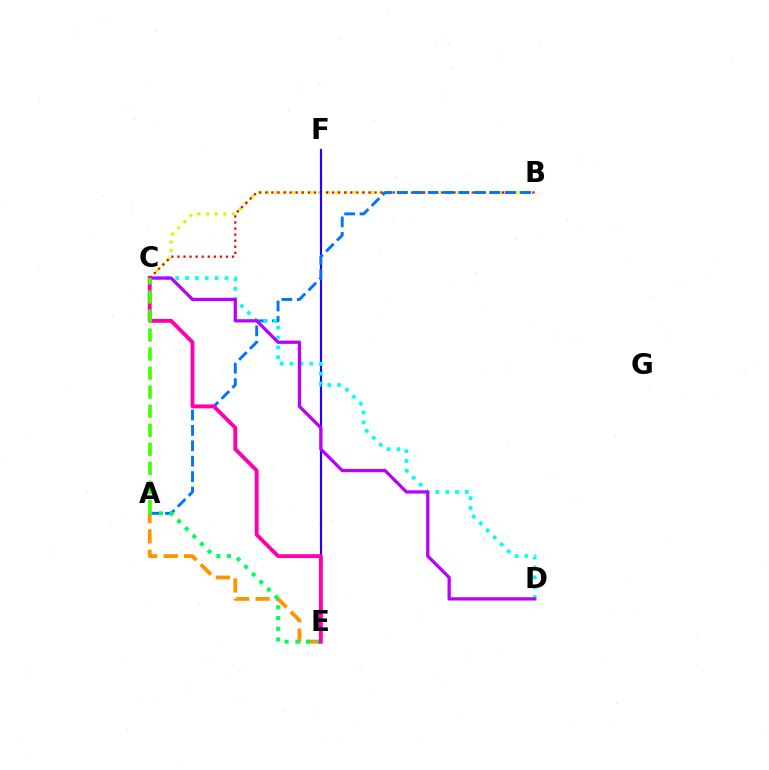{('A', 'E'): [{'color': '#ff9400', 'line_style': 'dashed', 'thickness': 2.76}, {'color': '#00ff5c', 'line_style': 'dotted', 'thickness': 2.92}], ('B', 'C'): [{'color': '#d1ff00', 'line_style': 'dotted', 'thickness': 2.35}, {'color': '#ff0000', 'line_style': 'dotted', 'thickness': 1.65}], ('E', 'F'): [{'color': '#2500ff', 'line_style': 'solid', 'thickness': 1.55}], ('A', 'B'): [{'color': '#0074ff', 'line_style': 'dashed', 'thickness': 2.09}], ('C', 'D'): [{'color': '#00fff6', 'line_style': 'dotted', 'thickness': 2.68}, {'color': '#b900ff', 'line_style': 'solid', 'thickness': 2.35}], ('C', 'E'): [{'color': '#ff00ac', 'line_style': 'solid', 'thickness': 2.79}], ('A', 'C'): [{'color': '#3dff00', 'line_style': 'dashed', 'thickness': 2.59}]}